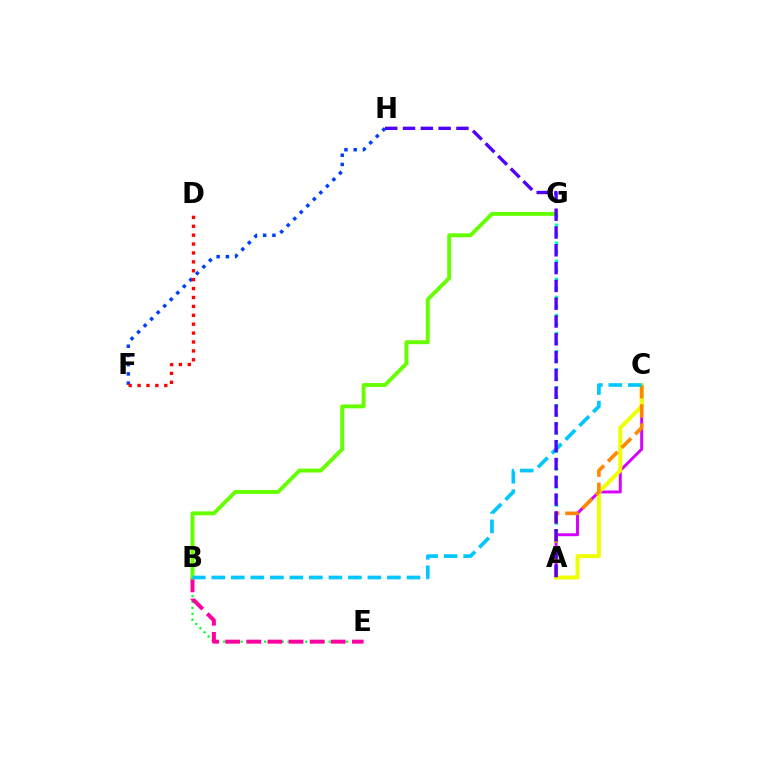{('F', 'H'): [{'color': '#003fff', 'line_style': 'dotted', 'thickness': 2.51}], ('A', 'C'): [{'color': '#d600ff', 'line_style': 'solid', 'thickness': 2.12}, {'color': '#eeff00', 'line_style': 'solid', 'thickness': 2.86}, {'color': '#ff8800', 'line_style': 'dashed', 'thickness': 2.61}], ('A', 'G'): [{'color': '#00ffaf', 'line_style': 'dotted', 'thickness': 2.45}], ('B', 'E'): [{'color': '#00ff27', 'line_style': 'dotted', 'thickness': 1.59}, {'color': '#ff00a0', 'line_style': 'dashed', 'thickness': 2.87}], ('D', 'F'): [{'color': '#ff0000', 'line_style': 'dotted', 'thickness': 2.42}], ('B', 'G'): [{'color': '#66ff00', 'line_style': 'solid', 'thickness': 2.82}], ('B', 'C'): [{'color': '#00c7ff', 'line_style': 'dashed', 'thickness': 2.65}], ('A', 'H'): [{'color': '#4f00ff', 'line_style': 'dashed', 'thickness': 2.42}]}